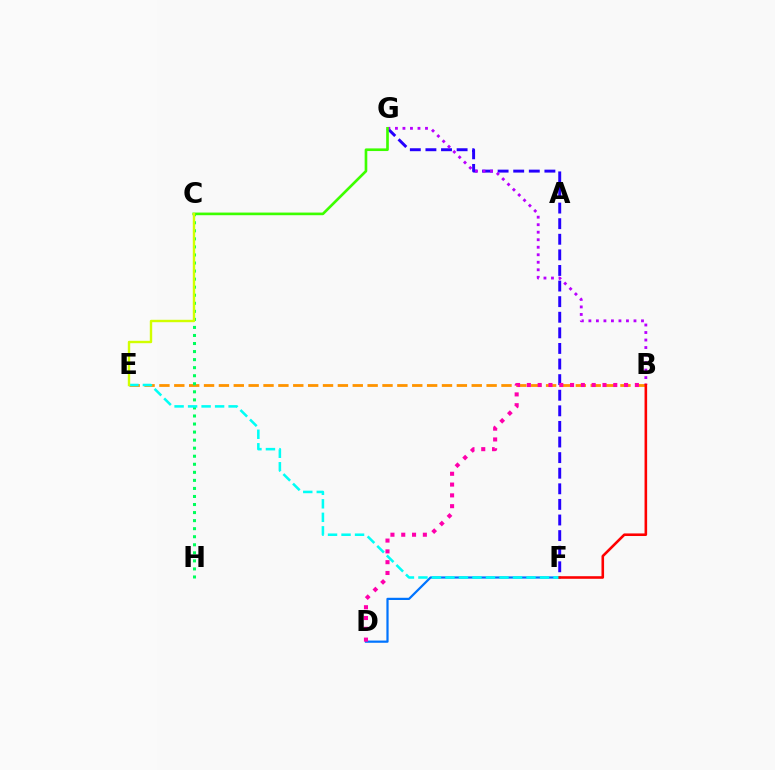{('D', 'F'): [{'color': '#0074ff', 'line_style': 'solid', 'thickness': 1.6}], ('F', 'G'): [{'color': '#2500ff', 'line_style': 'dashed', 'thickness': 2.12}], ('B', 'E'): [{'color': '#ff9400', 'line_style': 'dashed', 'thickness': 2.02}], ('B', 'G'): [{'color': '#b900ff', 'line_style': 'dotted', 'thickness': 2.04}], ('B', 'D'): [{'color': '#ff00ac', 'line_style': 'dotted', 'thickness': 2.93}], ('C', 'H'): [{'color': '#00ff5c', 'line_style': 'dotted', 'thickness': 2.19}], ('C', 'G'): [{'color': '#3dff00', 'line_style': 'solid', 'thickness': 1.9}], ('E', 'F'): [{'color': '#00fff6', 'line_style': 'dashed', 'thickness': 1.83}], ('C', 'E'): [{'color': '#d1ff00', 'line_style': 'solid', 'thickness': 1.73}], ('B', 'F'): [{'color': '#ff0000', 'line_style': 'solid', 'thickness': 1.86}]}